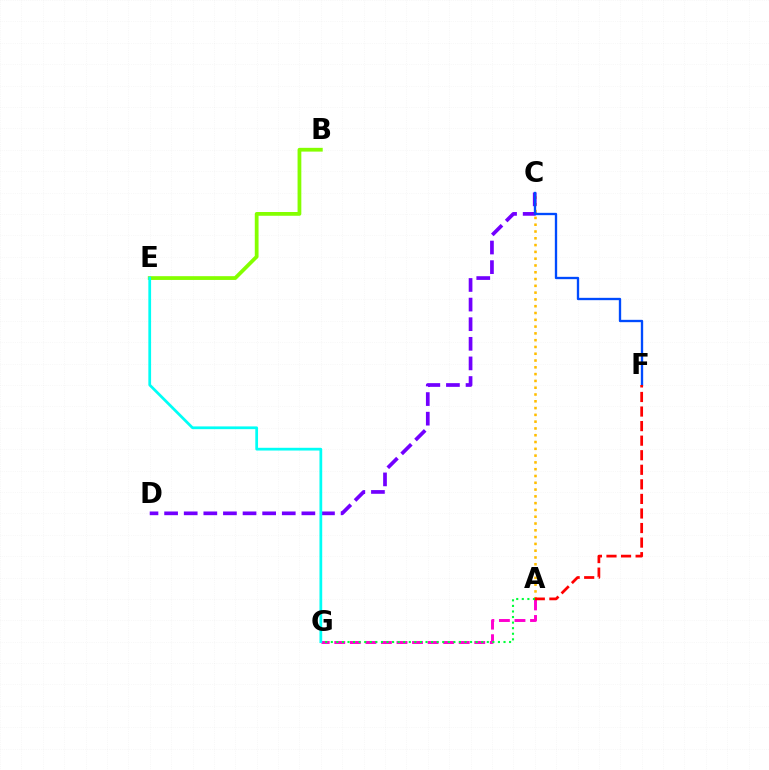{('A', 'C'): [{'color': '#ffbd00', 'line_style': 'dotted', 'thickness': 1.85}], ('A', 'G'): [{'color': '#ff00cf', 'line_style': 'dashed', 'thickness': 2.11}, {'color': '#00ff39', 'line_style': 'dotted', 'thickness': 1.51}], ('B', 'E'): [{'color': '#84ff00', 'line_style': 'solid', 'thickness': 2.71}], ('C', 'D'): [{'color': '#7200ff', 'line_style': 'dashed', 'thickness': 2.66}], ('C', 'F'): [{'color': '#004bff', 'line_style': 'solid', 'thickness': 1.68}], ('A', 'F'): [{'color': '#ff0000', 'line_style': 'dashed', 'thickness': 1.98}], ('E', 'G'): [{'color': '#00fff6', 'line_style': 'solid', 'thickness': 1.98}]}